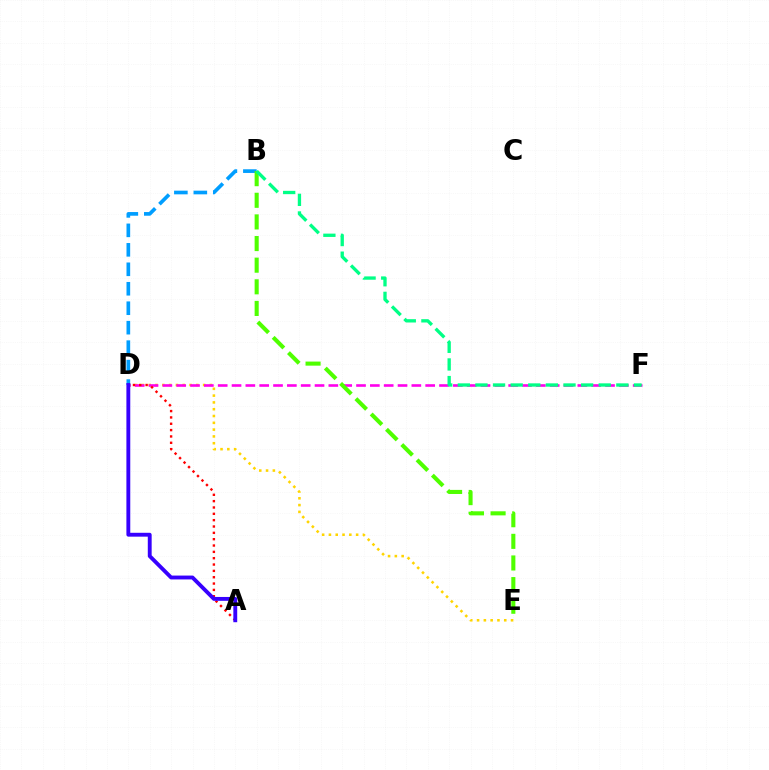{('D', 'E'): [{'color': '#ffd500', 'line_style': 'dotted', 'thickness': 1.85}], ('D', 'F'): [{'color': '#ff00ed', 'line_style': 'dashed', 'thickness': 1.88}], ('A', 'D'): [{'color': '#ff0000', 'line_style': 'dotted', 'thickness': 1.72}, {'color': '#3700ff', 'line_style': 'solid', 'thickness': 2.78}], ('B', 'D'): [{'color': '#009eff', 'line_style': 'dashed', 'thickness': 2.64}], ('B', 'E'): [{'color': '#4fff00', 'line_style': 'dashed', 'thickness': 2.94}], ('B', 'F'): [{'color': '#00ff86', 'line_style': 'dashed', 'thickness': 2.39}]}